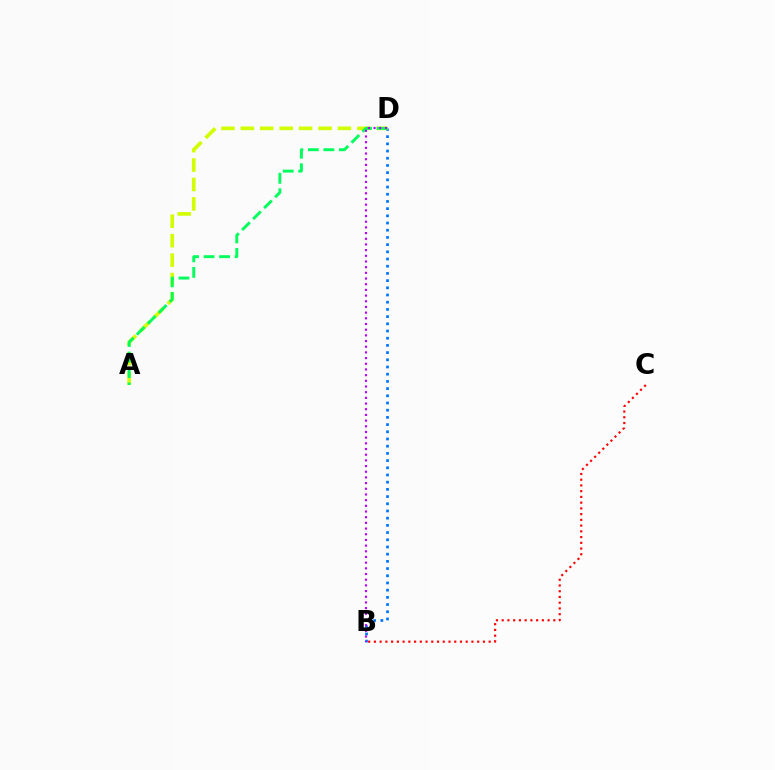{('B', 'D'): [{'color': '#0074ff', 'line_style': 'dotted', 'thickness': 1.96}, {'color': '#b900ff', 'line_style': 'dotted', 'thickness': 1.54}], ('A', 'D'): [{'color': '#d1ff00', 'line_style': 'dashed', 'thickness': 2.64}, {'color': '#00ff5c', 'line_style': 'dashed', 'thickness': 2.11}], ('B', 'C'): [{'color': '#ff0000', 'line_style': 'dotted', 'thickness': 1.56}]}